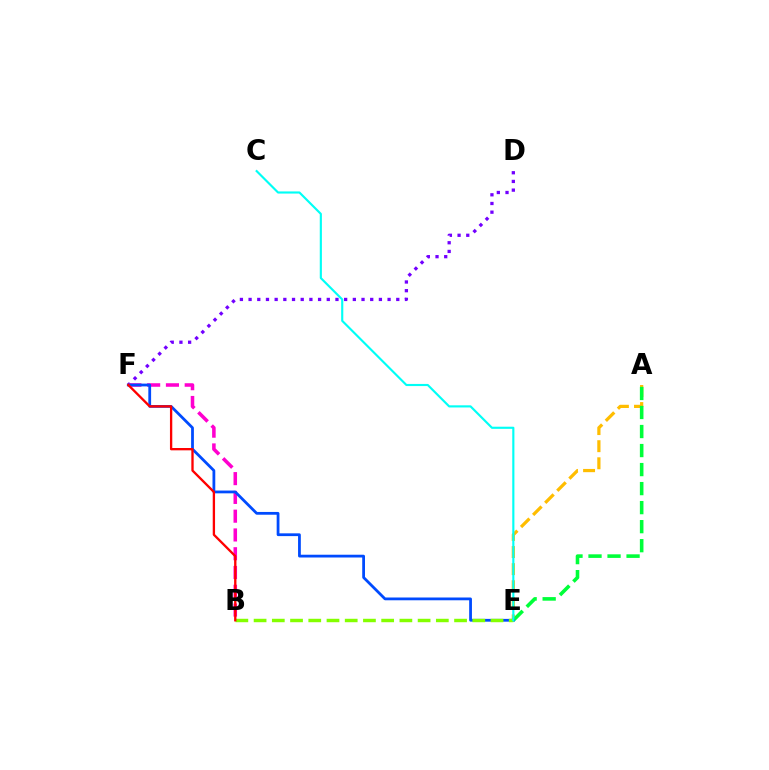{('A', 'E'): [{'color': '#ffbd00', 'line_style': 'dashed', 'thickness': 2.32}, {'color': '#00ff39', 'line_style': 'dashed', 'thickness': 2.58}], ('D', 'F'): [{'color': '#7200ff', 'line_style': 'dotted', 'thickness': 2.36}], ('B', 'F'): [{'color': '#ff00cf', 'line_style': 'dashed', 'thickness': 2.55}, {'color': '#ff0000', 'line_style': 'solid', 'thickness': 1.67}], ('E', 'F'): [{'color': '#004bff', 'line_style': 'solid', 'thickness': 2.0}], ('B', 'E'): [{'color': '#84ff00', 'line_style': 'dashed', 'thickness': 2.48}], ('C', 'E'): [{'color': '#00fff6', 'line_style': 'solid', 'thickness': 1.54}]}